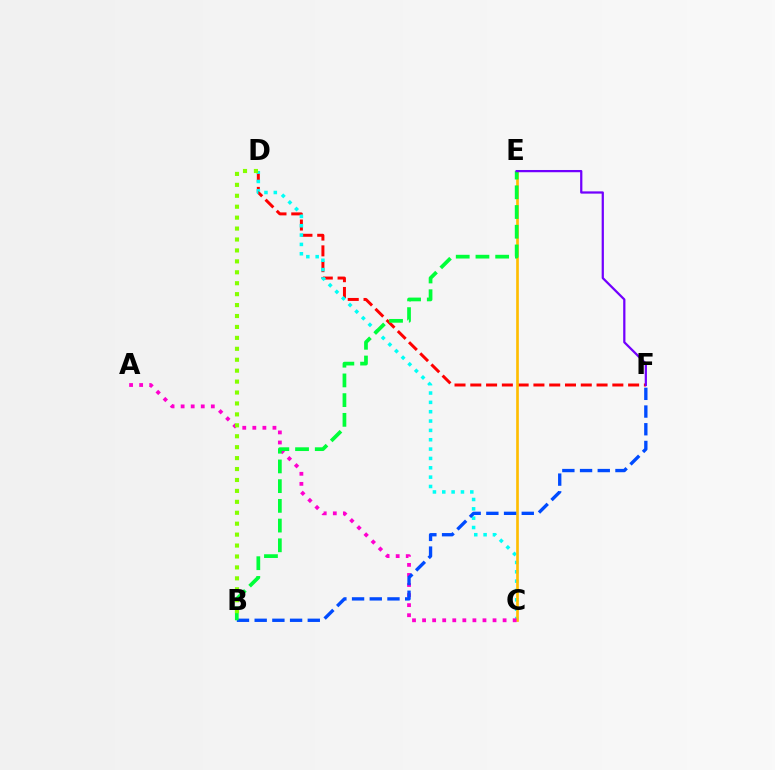{('D', 'F'): [{'color': '#ff0000', 'line_style': 'dashed', 'thickness': 2.14}], ('C', 'D'): [{'color': '#00fff6', 'line_style': 'dotted', 'thickness': 2.54}], ('C', 'E'): [{'color': '#ffbd00', 'line_style': 'solid', 'thickness': 1.92}], ('A', 'C'): [{'color': '#ff00cf', 'line_style': 'dotted', 'thickness': 2.73}], ('B', 'F'): [{'color': '#004bff', 'line_style': 'dashed', 'thickness': 2.4}], ('B', 'E'): [{'color': '#00ff39', 'line_style': 'dashed', 'thickness': 2.68}], ('E', 'F'): [{'color': '#7200ff', 'line_style': 'solid', 'thickness': 1.61}], ('B', 'D'): [{'color': '#84ff00', 'line_style': 'dotted', 'thickness': 2.97}]}